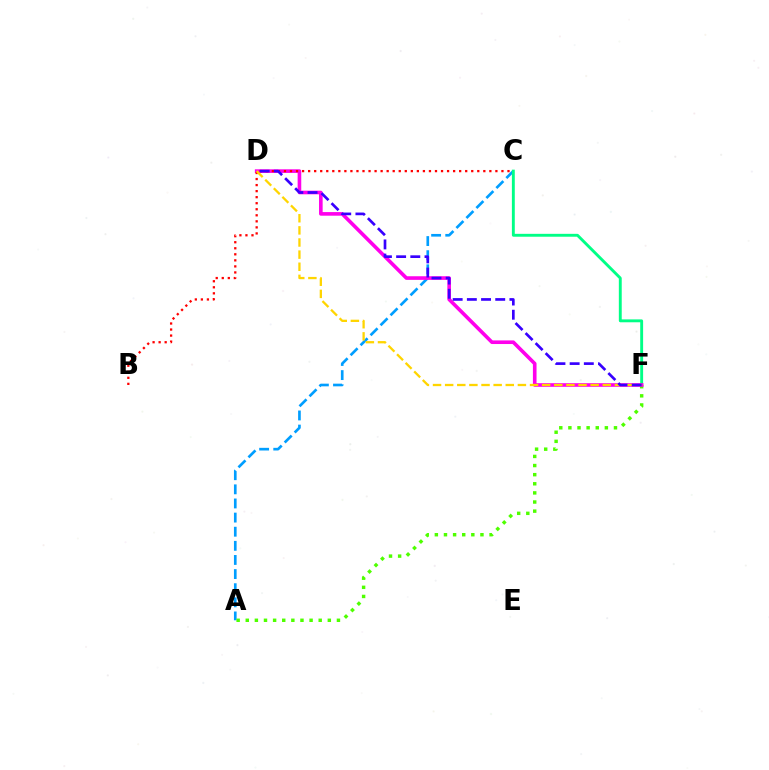{('A', 'C'): [{'color': '#009eff', 'line_style': 'dashed', 'thickness': 1.92}], ('C', 'F'): [{'color': '#00ff86', 'line_style': 'solid', 'thickness': 2.08}], ('A', 'F'): [{'color': '#4fff00', 'line_style': 'dotted', 'thickness': 2.48}], ('D', 'F'): [{'color': '#ff00ed', 'line_style': 'solid', 'thickness': 2.61}, {'color': '#ffd500', 'line_style': 'dashed', 'thickness': 1.65}, {'color': '#3700ff', 'line_style': 'dashed', 'thickness': 1.93}], ('B', 'C'): [{'color': '#ff0000', 'line_style': 'dotted', 'thickness': 1.64}]}